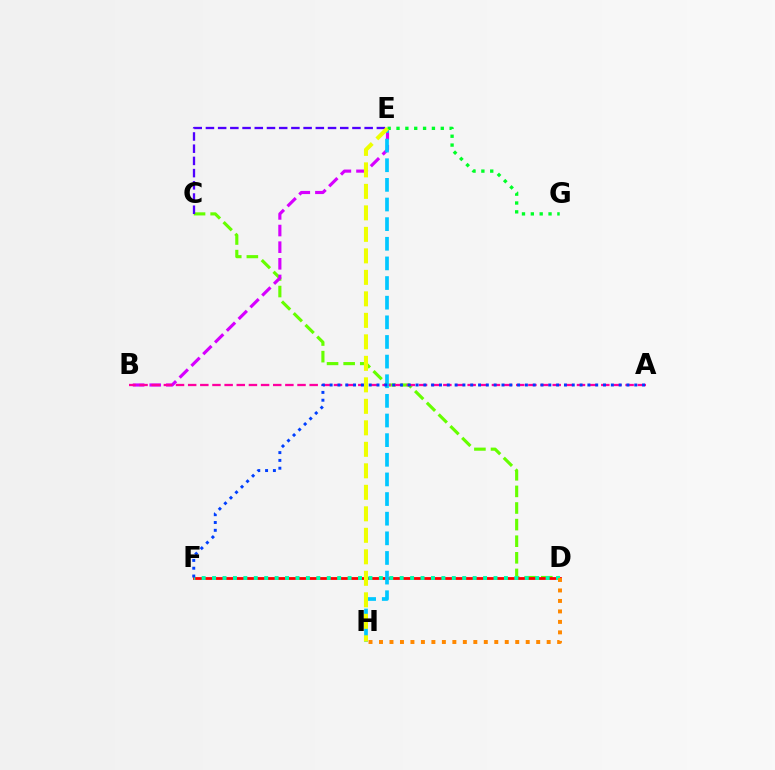{('C', 'D'): [{'color': '#66ff00', 'line_style': 'dashed', 'thickness': 2.26}], ('D', 'F'): [{'color': '#ff0000', 'line_style': 'solid', 'thickness': 2.01}, {'color': '#00ffaf', 'line_style': 'dotted', 'thickness': 2.83}], ('B', 'E'): [{'color': '#d600ff', 'line_style': 'dashed', 'thickness': 2.26}], ('A', 'B'): [{'color': '#ff00a0', 'line_style': 'dashed', 'thickness': 1.65}], ('E', 'H'): [{'color': '#00c7ff', 'line_style': 'dashed', 'thickness': 2.67}, {'color': '#eeff00', 'line_style': 'dashed', 'thickness': 2.92}], ('E', 'G'): [{'color': '#00ff27', 'line_style': 'dotted', 'thickness': 2.4}], ('D', 'H'): [{'color': '#ff8800', 'line_style': 'dotted', 'thickness': 2.85}], ('C', 'E'): [{'color': '#4f00ff', 'line_style': 'dashed', 'thickness': 1.66}], ('A', 'F'): [{'color': '#003fff', 'line_style': 'dotted', 'thickness': 2.12}]}